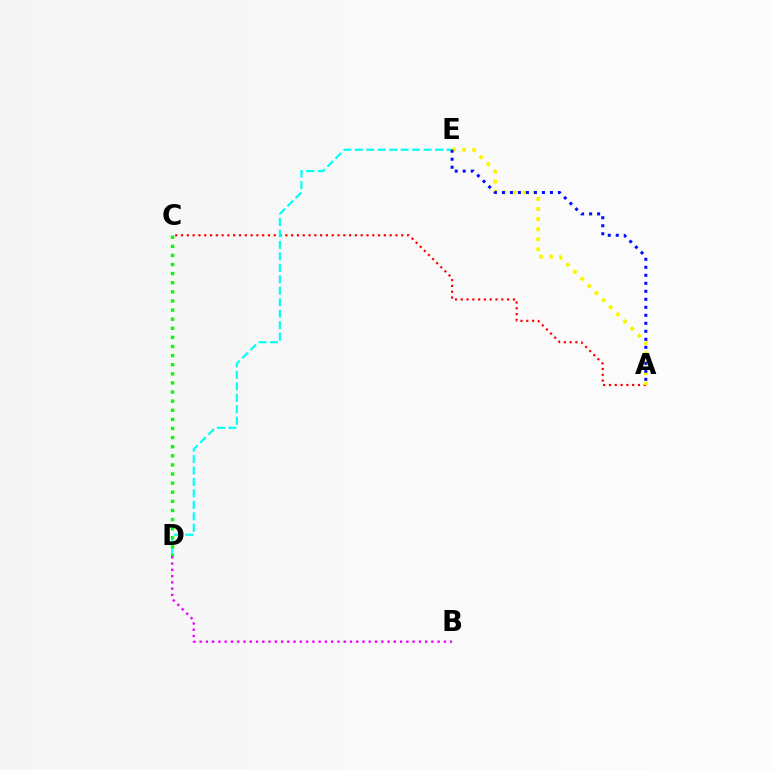{('A', 'C'): [{'color': '#ff0000', 'line_style': 'dotted', 'thickness': 1.57}], ('D', 'E'): [{'color': '#00fff6', 'line_style': 'dashed', 'thickness': 1.56}], ('C', 'D'): [{'color': '#08ff00', 'line_style': 'dotted', 'thickness': 2.47}], ('A', 'E'): [{'color': '#fcf500', 'line_style': 'dotted', 'thickness': 2.74}, {'color': '#0010ff', 'line_style': 'dotted', 'thickness': 2.17}], ('B', 'D'): [{'color': '#ee00ff', 'line_style': 'dotted', 'thickness': 1.7}]}